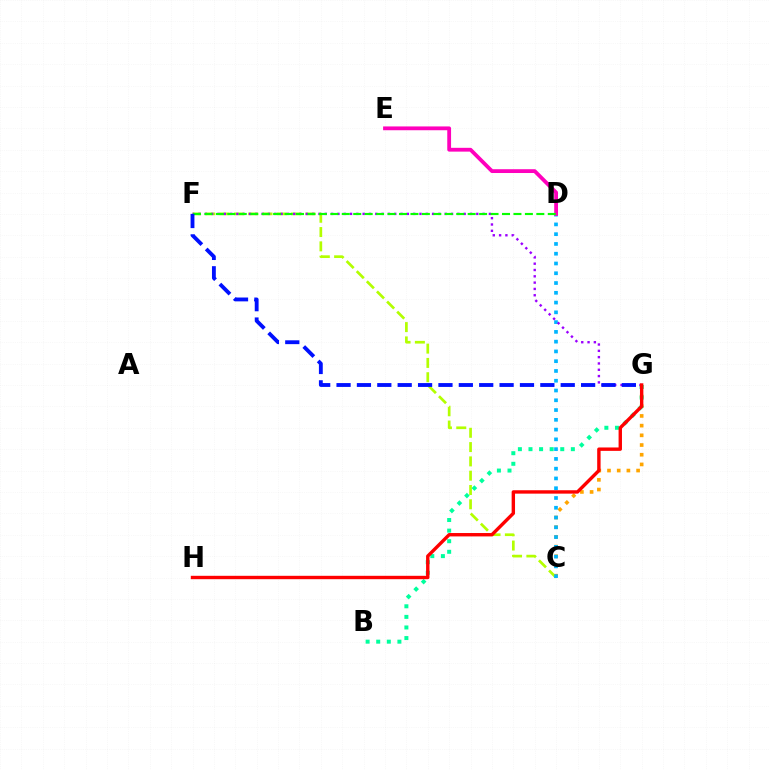{('C', 'G'): [{'color': '#ffa500', 'line_style': 'dotted', 'thickness': 2.64}], ('C', 'F'): [{'color': '#b3ff00', 'line_style': 'dashed', 'thickness': 1.94}], ('B', 'G'): [{'color': '#00ff9d', 'line_style': 'dotted', 'thickness': 2.88}], ('C', 'D'): [{'color': '#00b5ff', 'line_style': 'dotted', 'thickness': 2.65}], ('F', 'G'): [{'color': '#9b00ff', 'line_style': 'dotted', 'thickness': 1.72}, {'color': '#0010ff', 'line_style': 'dashed', 'thickness': 2.77}], ('D', 'E'): [{'color': '#ff00bd', 'line_style': 'solid', 'thickness': 2.74}], ('G', 'H'): [{'color': '#ff0000', 'line_style': 'solid', 'thickness': 2.44}], ('D', 'F'): [{'color': '#08ff00', 'line_style': 'dashed', 'thickness': 1.55}]}